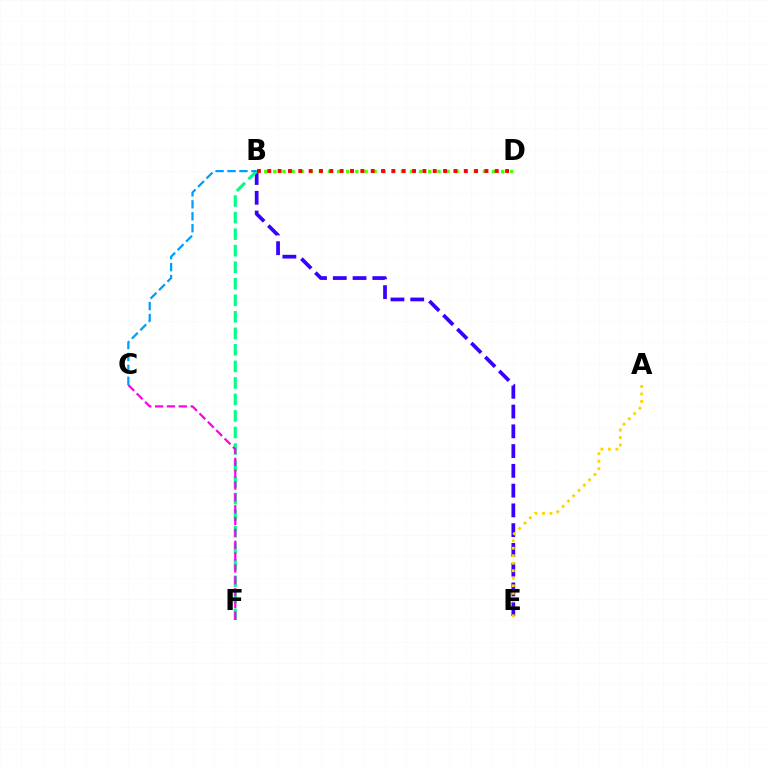{('B', 'E'): [{'color': '#3700ff', 'line_style': 'dashed', 'thickness': 2.68}], ('B', 'F'): [{'color': '#00ff86', 'line_style': 'dashed', 'thickness': 2.25}], ('C', 'F'): [{'color': '#ff00ed', 'line_style': 'dashed', 'thickness': 1.61}], ('B', 'D'): [{'color': '#4fff00', 'line_style': 'dotted', 'thickness': 2.48}, {'color': '#ff0000', 'line_style': 'dotted', 'thickness': 2.81}], ('A', 'E'): [{'color': '#ffd500', 'line_style': 'dotted', 'thickness': 2.04}], ('B', 'C'): [{'color': '#009eff', 'line_style': 'dashed', 'thickness': 1.62}]}